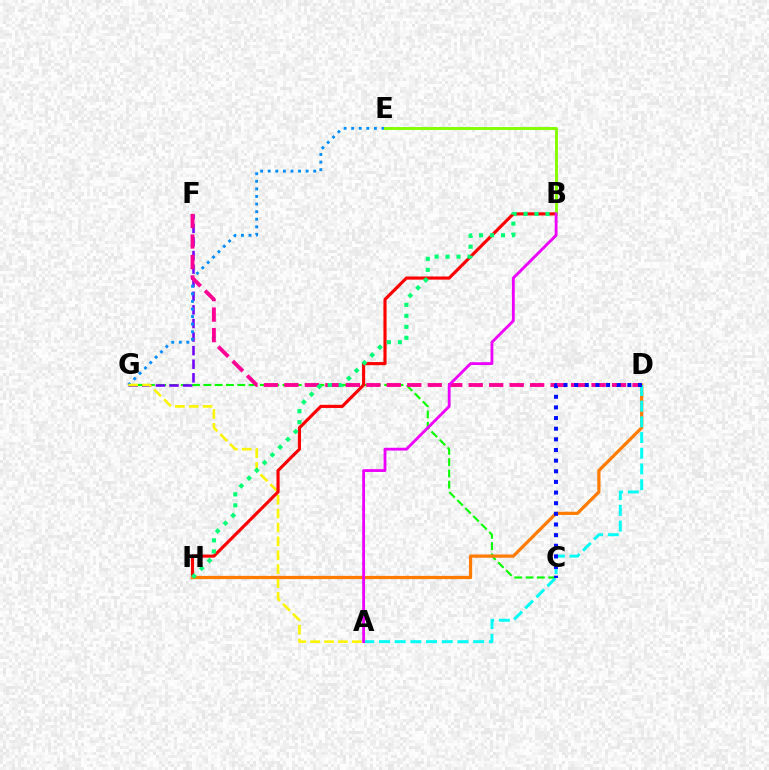{('C', 'G'): [{'color': '#08ff00', 'line_style': 'dashed', 'thickness': 1.54}], ('F', 'G'): [{'color': '#7200ff', 'line_style': 'dashed', 'thickness': 1.85}], ('E', 'G'): [{'color': '#008cff', 'line_style': 'dotted', 'thickness': 2.06}], ('A', 'G'): [{'color': '#fcf500', 'line_style': 'dashed', 'thickness': 1.89}], ('B', 'H'): [{'color': '#ff0000', 'line_style': 'solid', 'thickness': 2.26}, {'color': '#00ff74', 'line_style': 'dotted', 'thickness': 2.98}], ('D', 'H'): [{'color': '#ff7c00', 'line_style': 'solid', 'thickness': 2.33}], ('A', 'D'): [{'color': '#00fff6', 'line_style': 'dashed', 'thickness': 2.13}], ('D', 'F'): [{'color': '#ff0094', 'line_style': 'dashed', 'thickness': 2.78}], ('B', 'E'): [{'color': '#84ff00', 'line_style': 'solid', 'thickness': 2.11}], ('A', 'B'): [{'color': '#ee00ff', 'line_style': 'solid', 'thickness': 2.04}], ('C', 'D'): [{'color': '#0010ff', 'line_style': 'dotted', 'thickness': 2.89}]}